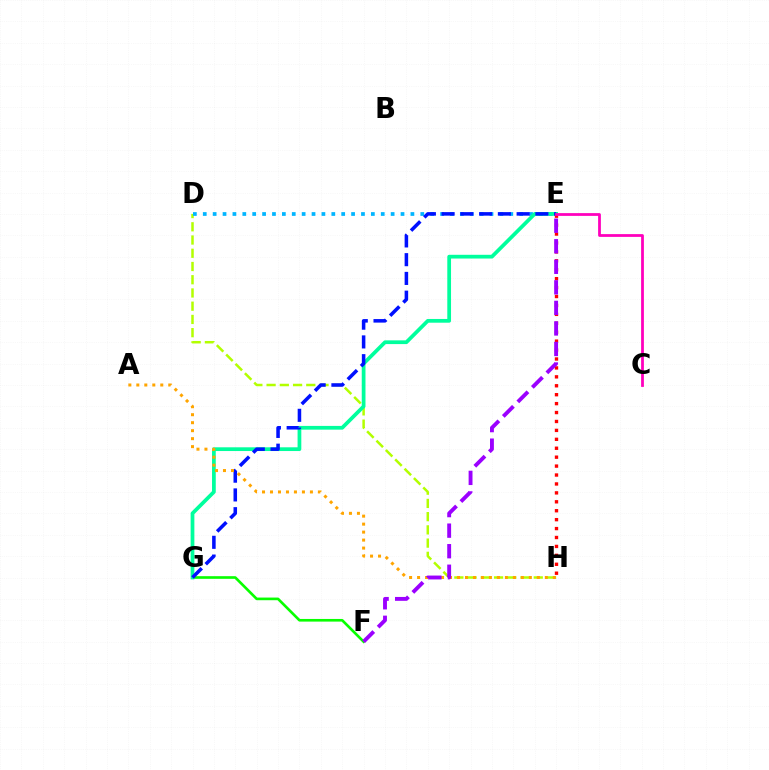{('D', 'H'): [{'color': '#b3ff00', 'line_style': 'dashed', 'thickness': 1.8}], ('D', 'E'): [{'color': '#00b5ff', 'line_style': 'dotted', 'thickness': 2.69}], ('F', 'G'): [{'color': '#08ff00', 'line_style': 'solid', 'thickness': 1.91}], ('E', 'G'): [{'color': '#00ff9d', 'line_style': 'solid', 'thickness': 2.69}, {'color': '#0010ff', 'line_style': 'dashed', 'thickness': 2.55}], ('E', 'H'): [{'color': '#ff0000', 'line_style': 'dotted', 'thickness': 2.43}], ('A', 'H'): [{'color': '#ffa500', 'line_style': 'dotted', 'thickness': 2.17}], ('E', 'F'): [{'color': '#9b00ff', 'line_style': 'dashed', 'thickness': 2.79}], ('C', 'E'): [{'color': '#ff00bd', 'line_style': 'solid', 'thickness': 2.0}]}